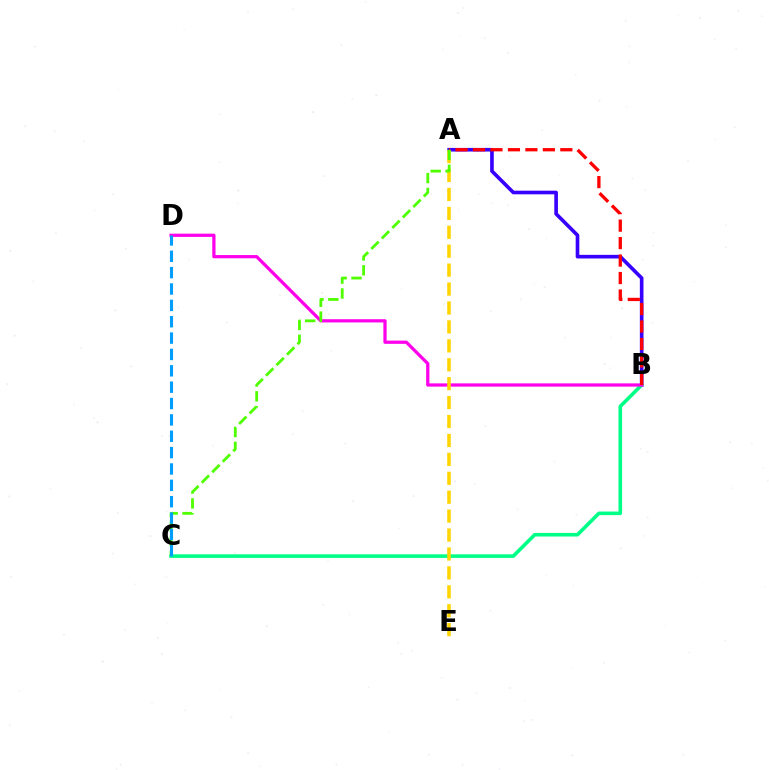{('A', 'B'): [{'color': '#3700ff', 'line_style': 'solid', 'thickness': 2.61}, {'color': '#ff0000', 'line_style': 'dashed', 'thickness': 2.37}], ('B', 'C'): [{'color': '#00ff86', 'line_style': 'solid', 'thickness': 2.59}], ('B', 'D'): [{'color': '#ff00ed', 'line_style': 'solid', 'thickness': 2.33}], ('A', 'E'): [{'color': '#ffd500', 'line_style': 'dashed', 'thickness': 2.57}], ('A', 'C'): [{'color': '#4fff00', 'line_style': 'dashed', 'thickness': 2.02}], ('C', 'D'): [{'color': '#009eff', 'line_style': 'dashed', 'thickness': 2.22}]}